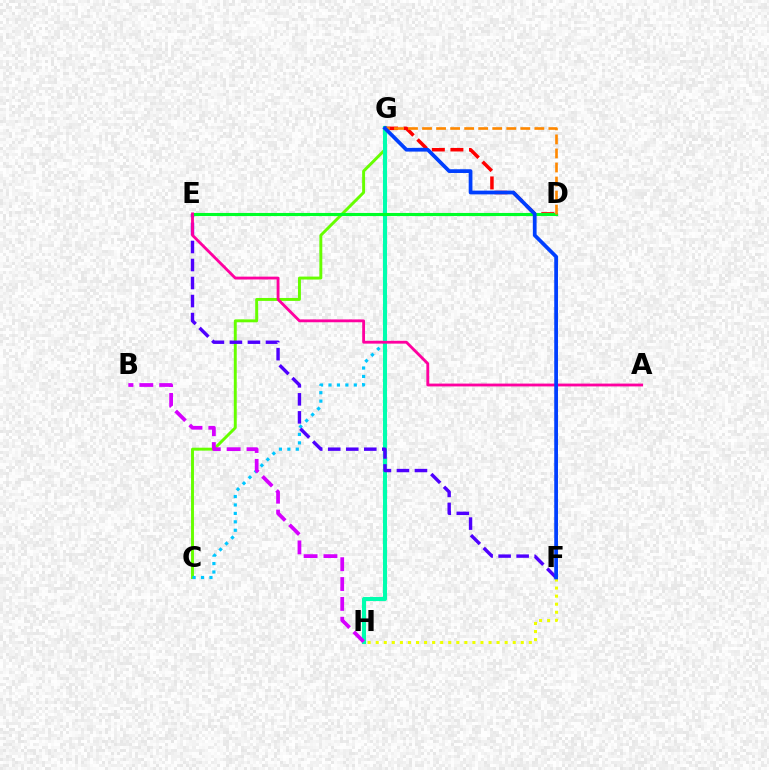{('C', 'G'): [{'color': '#66ff00', 'line_style': 'solid', 'thickness': 2.11}, {'color': '#00c7ff', 'line_style': 'dotted', 'thickness': 2.29}], ('G', 'H'): [{'color': '#00ffaf', 'line_style': 'solid', 'thickness': 2.94}], ('D', 'G'): [{'color': '#ff0000', 'line_style': 'dashed', 'thickness': 2.52}, {'color': '#ff8800', 'line_style': 'dashed', 'thickness': 1.91}], ('E', 'F'): [{'color': '#4f00ff', 'line_style': 'dashed', 'thickness': 2.45}], ('D', 'E'): [{'color': '#00ff27', 'line_style': 'solid', 'thickness': 2.23}], ('B', 'H'): [{'color': '#d600ff', 'line_style': 'dashed', 'thickness': 2.7}], ('F', 'H'): [{'color': '#eeff00', 'line_style': 'dotted', 'thickness': 2.19}], ('A', 'E'): [{'color': '#ff00a0', 'line_style': 'solid', 'thickness': 2.04}], ('F', 'G'): [{'color': '#003fff', 'line_style': 'solid', 'thickness': 2.69}]}